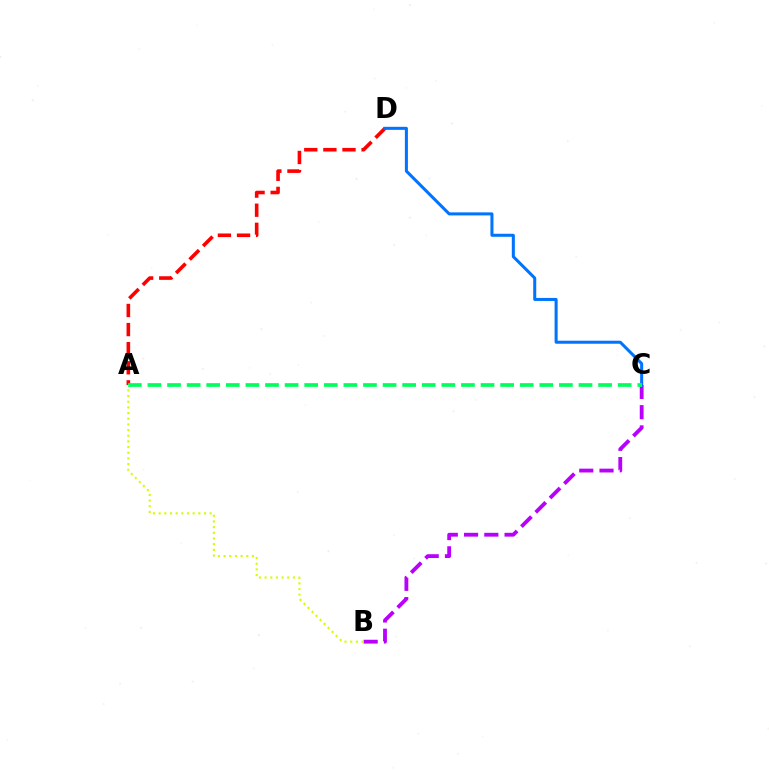{('B', 'C'): [{'color': '#b900ff', 'line_style': 'dashed', 'thickness': 2.75}], ('A', 'D'): [{'color': '#ff0000', 'line_style': 'dashed', 'thickness': 2.59}], ('C', 'D'): [{'color': '#0074ff', 'line_style': 'solid', 'thickness': 2.18}], ('A', 'C'): [{'color': '#00ff5c', 'line_style': 'dashed', 'thickness': 2.66}], ('A', 'B'): [{'color': '#d1ff00', 'line_style': 'dotted', 'thickness': 1.54}]}